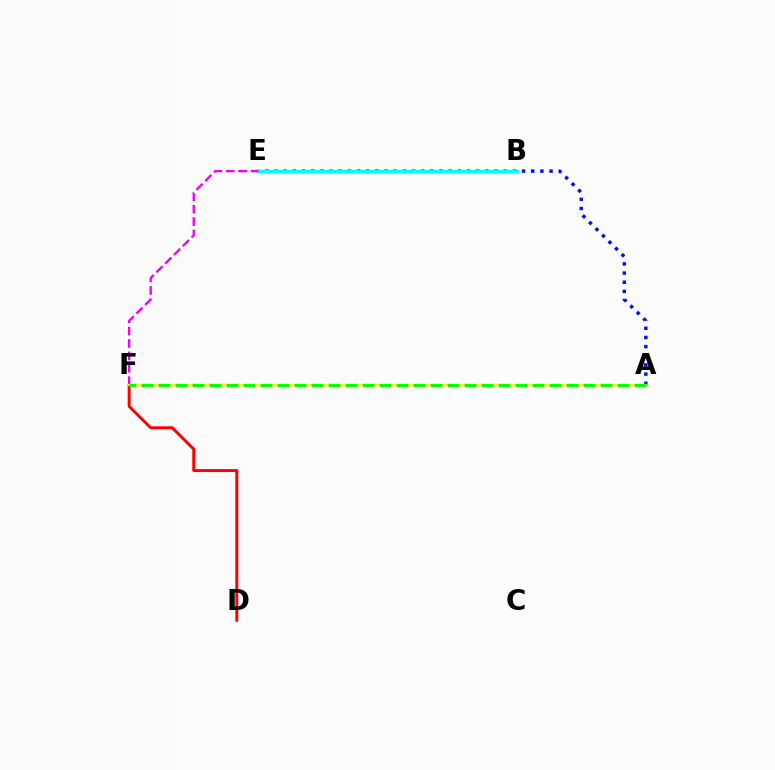{('D', 'F'): [{'color': '#ff0000', 'line_style': 'solid', 'thickness': 2.12}], ('A', 'E'): [{'color': '#0010ff', 'line_style': 'dotted', 'thickness': 2.49}], ('B', 'E'): [{'color': '#00fff6', 'line_style': 'solid', 'thickness': 2.44}], ('E', 'F'): [{'color': '#ee00ff', 'line_style': 'dashed', 'thickness': 1.68}], ('A', 'F'): [{'color': '#fcf500', 'line_style': 'solid', 'thickness': 1.59}, {'color': '#08ff00', 'line_style': 'dashed', 'thickness': 2.31}]}